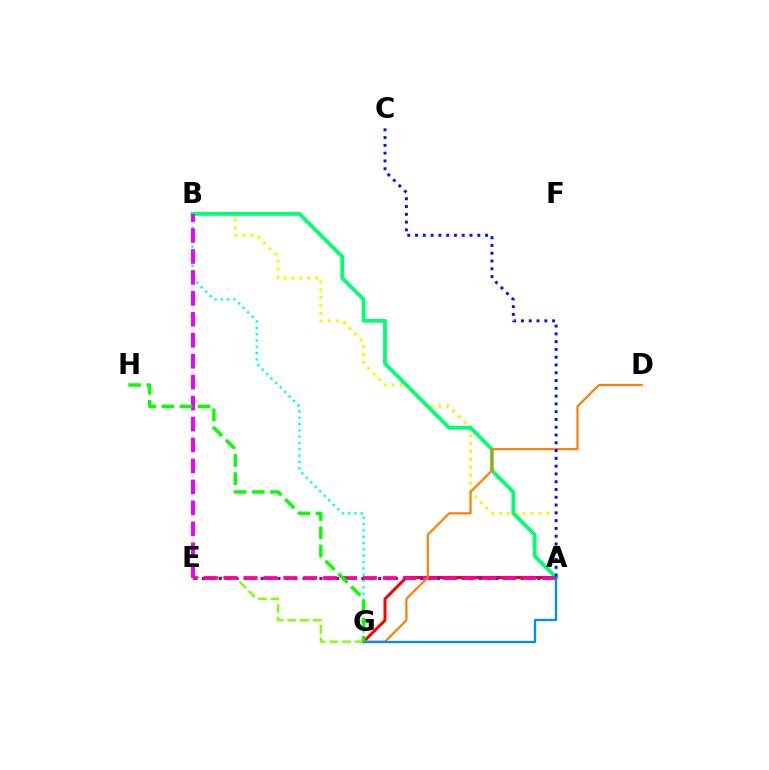{('B', 'G'): [{'color': '#00fff6', 'line_style': 'dotted', 'thickness': 1.72}], ('A', 'G'): [{'color': '#ff0000', 'line_style': 'solid', 'thickness': 2.17}, {'color': '#008cff', 'line_style': 'solid', 'thickness': 1.65}], ('E', 'G'): [{'color': '#84ff00', 'line_style': 'dashed', 'thickness': 1.72}], ('A', 'E'): [{'color': '#7200ff', 'line_style': 'dotted', 'thickness': 2.28}, {'color': '#ff0094', 'line_style': 'dashed', 'thickness': 2.7}], ('A', 'B'): [{'color': '#fcf500', 'line_style': 'dotted', 'thickness': 2.15}, {'color': '#00ff74', 'line_style': 'solid', 'thickness': 2.72}], ('D', 'G'): [{'color': '#ff7c00', 'line_style': 'solid', 'thickness': 1.56}], ('B', 'E'): [{'color': '#ee00ff', 'line_style': 'dashed', 'thickness': 2.85}], ('A', 'C'): [{'color': '#0010ff', 'line_style': 'dotted', 'thickness': 2.11}], ('G', 'H'): [{'color': '#08ff00', 'line_style': 'dashed', 'thickness': 2.47}]}